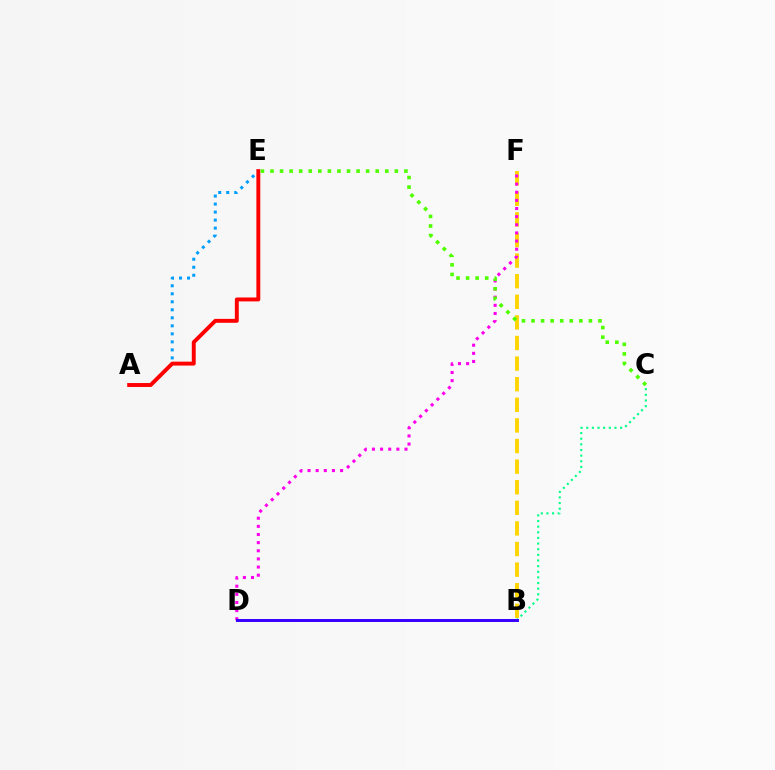{('A', 'E'): [{'color': '#009eff', 'line_style': 'dotted', 'thickness': 2.18}, {'color': '#ff0000', 'line_style': 'solid', 'thickness': 2.82}], ('B', 'F'): [{'color': '#ffd500', 'line_style': 'dashed', 'thickness': 2.8}], ('D', 'F'): [{'color': '#ff00ed', 'line_style': 'dotted', 'thickness': 2.21}], ('B', 'C'): [{'color': '#00ff86', 'line_style': 'dotted', 'thickness': 1.53}], ('B', 'D'): [{'color': '#3700ff', 'line_style': 'solid', 'thickness': 2.13}], ('C', 'E'): [{'color': '#4fff00', 'line_style': 'dotted', 'thickness': 2.6}]}